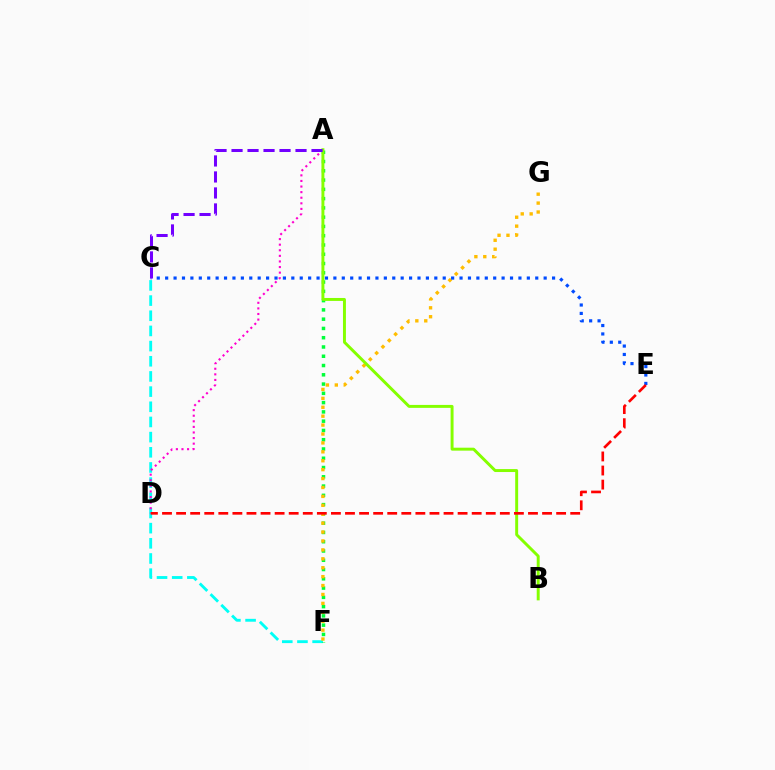{('C', 'F'): [{'color': '#00fff6', 'line_style': 'dashed', 'thickness': 2.06}], ('A', 'F'): [{'color': '#00ff39', 'line_style': 'dotted', 'thickness': 2.52}], ('F', 'G'): [{'color': '#ffbd00', 'line_style': 'dotted', 'thickness': 2.42}], ('C', 'E'): [{'color': '#004bff', 'line_style': 'dotted', 'thickness': 2.29}], ('A', 'D'): [{'color': '#ff00cf', 'line_style': 'dotted', 'thickness': 1.52}], ('A', 'B'): [{'color': '#84ff00', 'line_style': 'solid', 'thickness': 2.12}], ('D', 'E'): [{'color': '#ff0000', 'line_style': 'dashed', 'thickness': 1.91}], ('A', 'C'): [{'color': '#7200ff', 'line_style': 'dashed', 'thickness': 2.17}]}